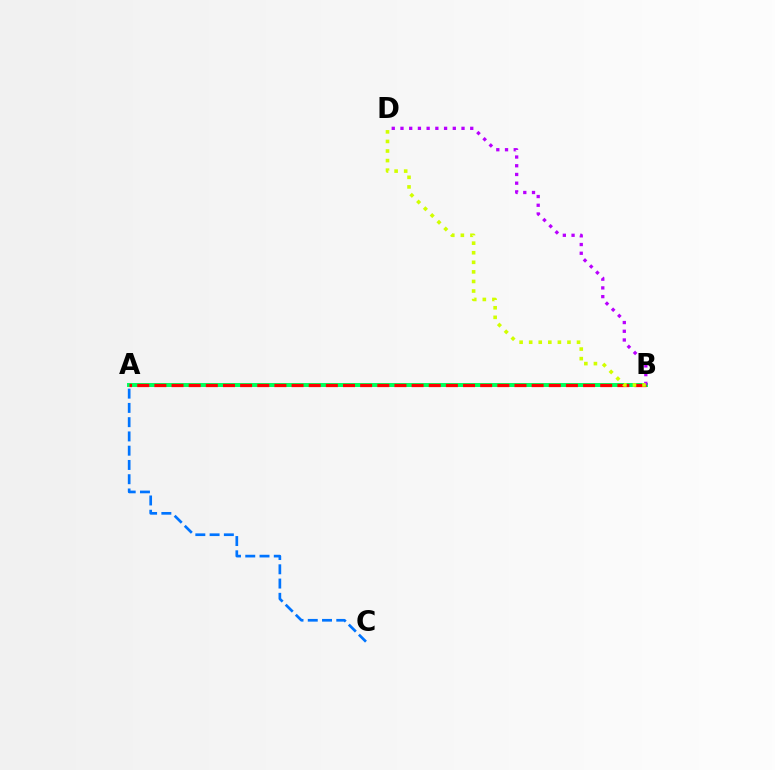{('A', 'B'): [{'color': '#00ff5c', 'line_style': 'solid', 'thickness': 2.85}, {'color': '#ff0000', 'line_style': 'dashed', 'thickness': 2.33}], ('B', 'D'): [{'color': '#b900ff', 'line_style': 'dotted', 'thickness': 2.37}, {'color': '#d1ff00', 'line_style': 'dotted', 'thickness': 2.6}], ('A', 'C'): [{'color': '#0074ff', 'line_style': 'dashed', 'thickness': 1.94}]}